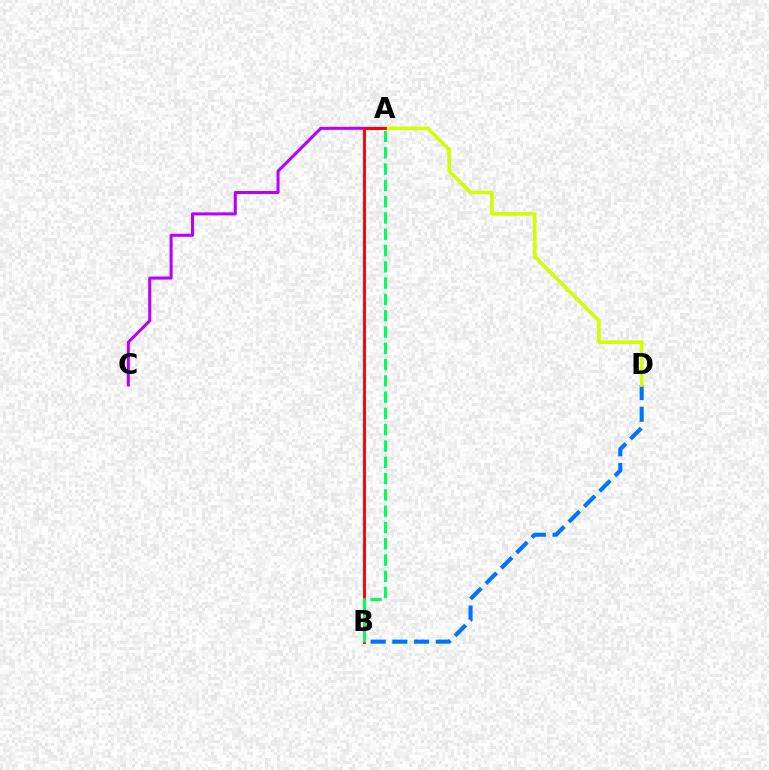{('A', 'C'): [{'color': '#b900ff', 'line_style': 'solid', 'thickness': 2.19}], ('B', 'D'): [{'color': '#0074ff', 'line_style': 'dashed', 'thickness': 2.95}], ('A', 'D'): [{'color': '#d1ff00', 'line_style': 'solid', 'thickness': 2.58}], ('A', 'B'): [{'color': '#ff0000', 'line_style': 'solid', 'thickness': 2.07}, {'color': '#00ff5c', 'line_style': 'dashed', 'thickness': 2.21}]}